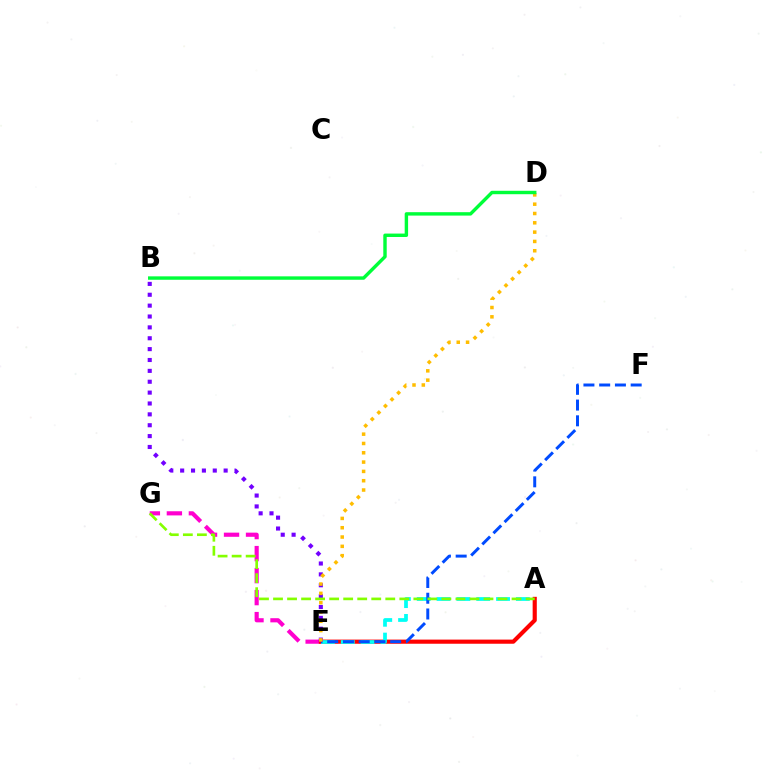{('E', 'G'): [{'color': '#ff00cf', 'line_style': 'dashed', 'thickness': 2.99}], ('A', 'E'): [{'color': '#ff0000', 'line_style': 'solid', 'thickness': 2.98}, {'color': '#00fff6', 'line_style': 'dashed', 'thickness': 2.69}], ('E', 'F'): [{'color': '#004bff', 'line_style': 'dashed', 'thickness': 2.14}], ('B', 'E'): [{'color': '#7200ff', 'line_style': 'dotted', 'thickness': 2.95}], ('D', 'E'): [{'color': '#ffbd00', 'line_style': 'dotted', 'thickness': 2.53}], ('B', 'D'): [{'color': '#00ff39', 'line_style': 'solid', 'thickness': 2.46}], ('A', 'G'): [{'color': '#84ff00', 'line_style': 'dashed', 'thickness': 1.91}]}